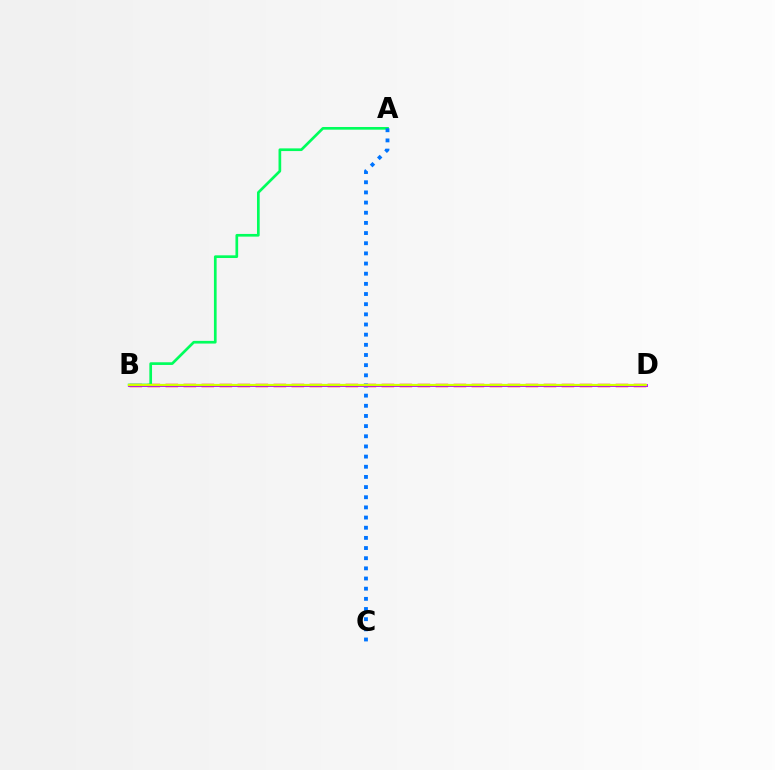{('B', 'D'): [{'color': '#ff0000', 'line_style': 'dashed', 'thickness': 2.45}, {'color': '#b900ff', 'line_style': 'solid', 'thickness': 2.09}, {'color': '#d1ff00', 'line_style': 'solid', 'thickness': 1.6}], ('A', 'B'): [{'color': '#00ff5c', 'line_style': 'solid', 'thickness': 1.94}], ('A', 'C'): [{'color': '#0074ff', 'line_style': 'dotted', 'thickness': 2.76}]}